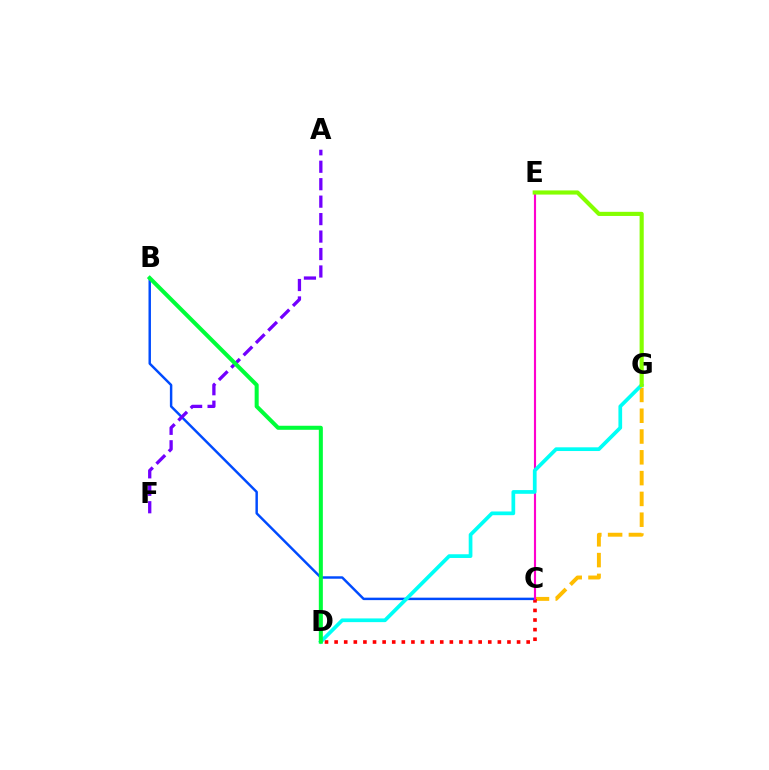{('C', 'G'): [{'color': '#ffbd00', 'line_style': 'dashed', 'thickness': 2.82}], ('C', 'D'): [{'color': '#ff0000', 'line_style': 'dotted', 'thickness': 2.61}], ('B', 'C'): [{'color': '#004bff', 'line_style': 'solid', 'thickness': 1.77}], ('C', 'E'): [{'color': '#ff00cf', 'line_style': 'solid', 'thickness': 1.54}], ('D', 'G'): [{'color': '#00fff6', 'line_style': 'solid', 'thickness': 2.67}], ('A', 'F'): [{'color': '#7200ff', 'line_style': 'dashed', 'thickness': 2.37}], ('E', 'G'): [{'color': '#84ff00', 'line_style': 'solid', 'thickness': 2.98}], ('B', 'D'): [{'color': '#00ff39', 'line_style': 'solid', 'thickness': 2.91}]}